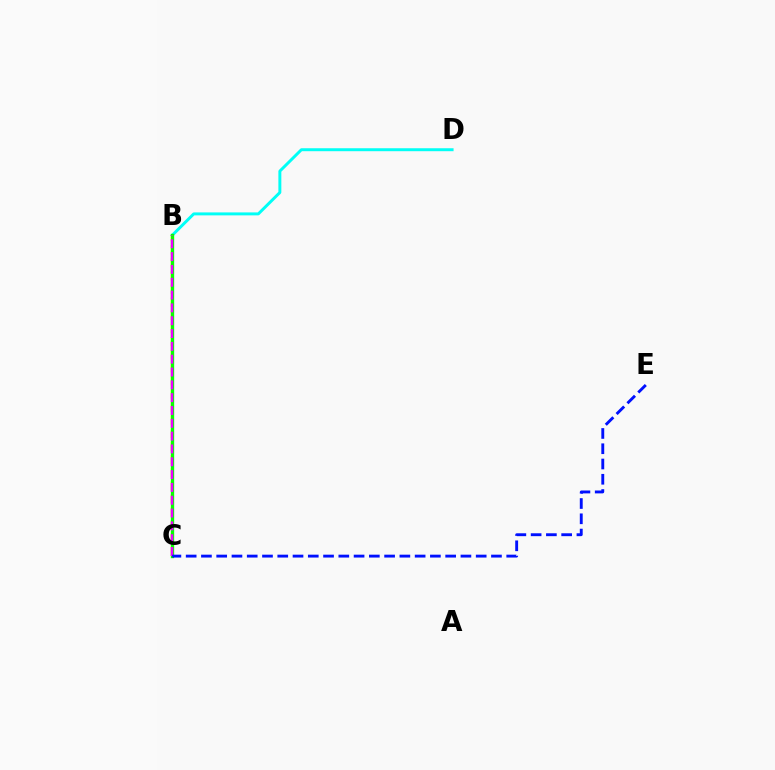{('B', 'C'): [{'color': '#ff0000', 'line_style': 'dotted', 'thickness': 1.84}, {'color': '#fcf500', 'line_style': 'dashed', 'thickness': 1.78}, {'color': '#08ff00', 'line_style': 'solid', 'thickness': 2.41}, {'color': '#ee00ff', 'line_style': 'dashed', 'thickness': 1.74}], ('B', 'D'): [{'color': '#00fff6', 'line_style': 'solid', 'thickness': 2.13}], ('C', 'E'): [{'color': '#0010ff', 'line_style': 'dashed', 'thickness': 2.07}]}